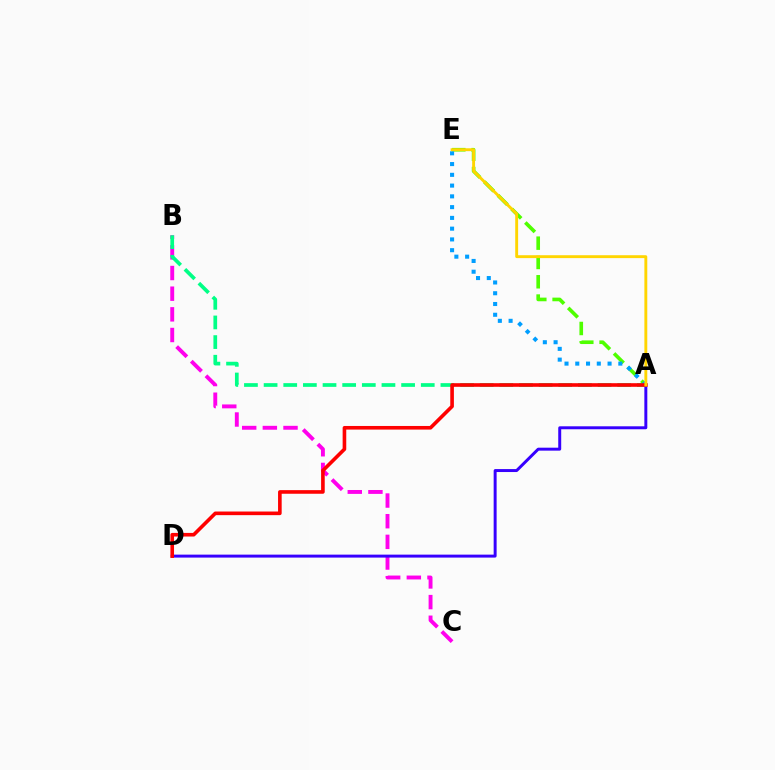{('B', 'C'): [{'color': '#ff00ed', 'line_style': 'dashed', 'thickness': 2.81}], ('A', 'E'): [{'color': '#4fff00', 'line_style': 'dashed', 'thickness': 2.62}, {'color': '#009eff', 'line_style': 'dotted', 'thickness': 2.92}, {'color': '#ffd500', 'line_style': 'solid', 'thickness': 2.08}], ('A', 'B'): [{'color': '#00ff86', 'line_style': 'dashed', 'thickness': 2.67}], ('A', 'D'): [{'color': '#3700ff', 'line_style': 'solid', 'thickness': 2.13}, {'color': '#ff0000', 'line_style': 'solid', 'thickness': 2.61}]}